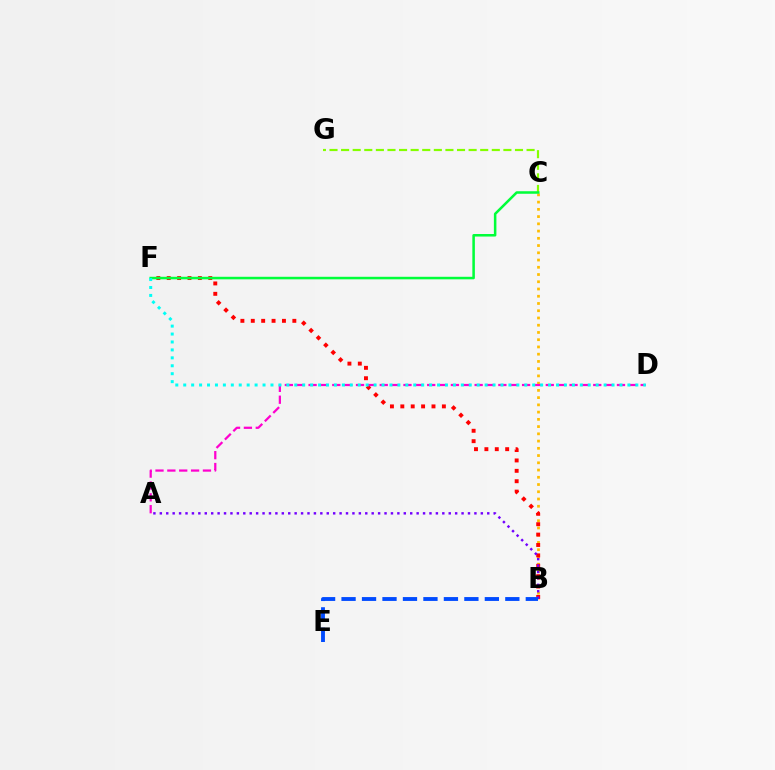{('B', 'C'): [{'color': '#ffbd00', 'line_style': 'dotted', 'thickness': 1.97}], ('B', 'F'): [{'color': '#ff0000', 'line_style': 'dotted', 'thickness': 2.82}], ('C', 'G'): [{'color': '#84ff00', 'line_style': 'dashed', 'thickness': 1.57}], ('C', 'F'): [{'color': '#00ff39', 'line_style': 'solid', 'thickness': 1.82}], ('A', 'D'): [{'color': '#ff00cf', 'line_style': 'dashed', 'thickness': 1.61}], ('A', 'B'): [{'color': '#7200ff', 'line_style': 'dotted', 'thickness': 1.74}], ('D', 'F'): [{'color': '#00fff6', 'line_style': 'dotted', 'thickness': 2.16}], ('B', 'E'): [{'color': '#004bff', 'line_style': 'dashed', 'thickness': 2.78}]}